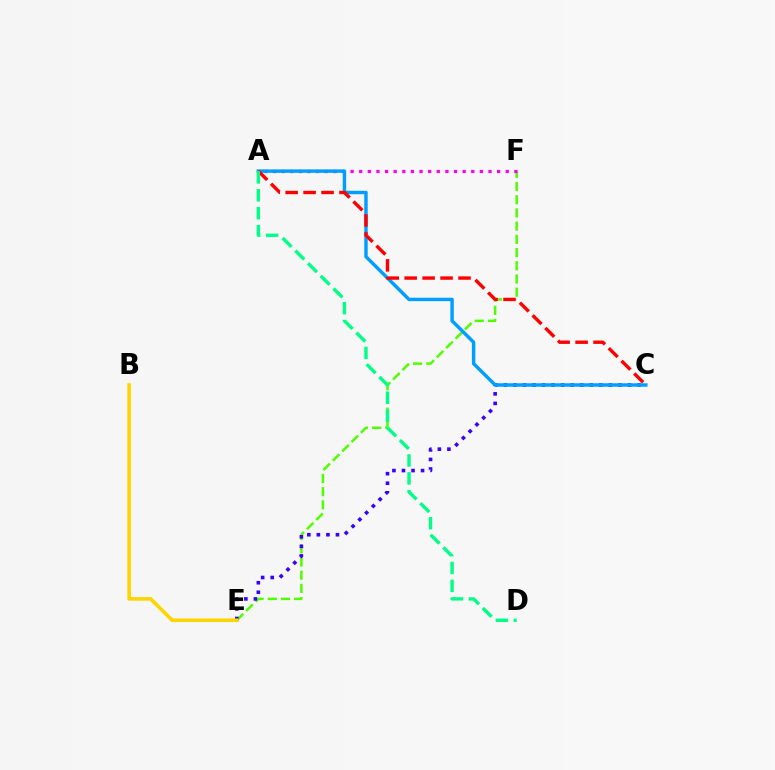{('E', 'F'): [{'color': '#4fff00', 'line_style': 'dashed', 'thickness': 1.8}], ('C', 'E'): [{'color': '#3700ff', 'line_style': 'dotted', 'thickness': 2.59}], ('A', 'F'): [{'color': '#ff00ed', 'line_style': 'dotted', 'thickness': 2.34}], ('A', 'C'): [{'color': '#009eff', 'line_style': 'solid', 'thickness': 2.47}, {'color': '#ff0000', 'line_style': 'dashed', 'thickness': 2.44}], ('B', 'E'): [{'color': '#ffd500', 'line_style': 'solid', 'thickness': 2.6}], ('A', 'D'): [{'color': '#00ff86', 'line_style': 'dashed', 'thickness': 2.43}]}